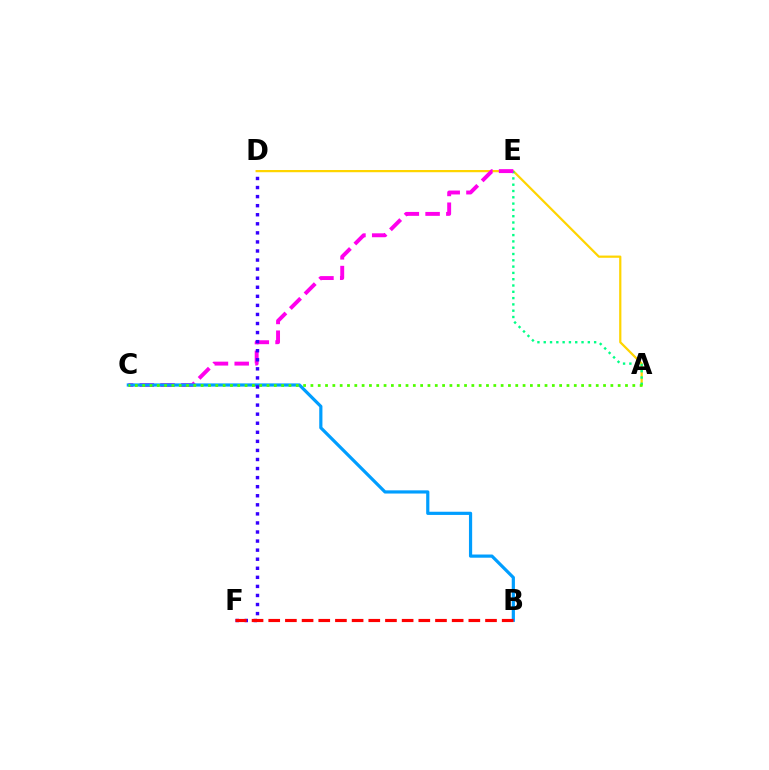{('A', 'D'): [{'color': '#ffd500', 'line_style': 'solid', 'thickness': 1.6}], ('A', 'E'): [{'color': '#00ff86', 'line_style': 'dotted', 'thickness': 1.71}], ('C', 'E'): [{'color': '#ff00ed', 'line_style': 'dashed', 'thickness': 2.82}], ('B', 'C'): [{'color': '#009eff', 'line_style': 'solid', 'thickness': 2.3}], ('D', 'F'): [{'color': '#3700ff', 'line_style': 'dotted', 'thickness': 2.46}], ('B', 'F'): [{'color': '#ff0000', 'line_style': 'dashed', 'thickness': 2.27}], ('A', 'C'): [{'color': '#4fff00', 'line_style': 'dotted', 'thickness': 1.99}]}